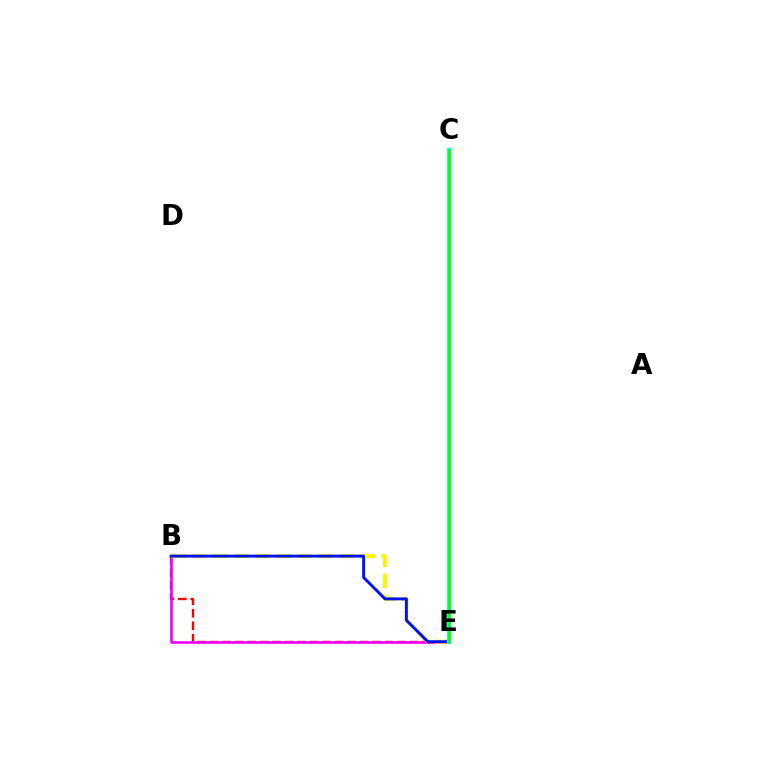{('B', 'E'): [{'color': '#ff0000', 'line_style': 'dashed', 'thickness': 1.7}, {'color': '#ee00ff', 'line_style': 'solid', 'thickness': 1.88}, {'color': '#fcf500', 'line_style': 'dashed', 'thickness': 2.86}, {'color': '#0010ff', 'line_style': 'solid', 'thickness': 2.09}], ('C', 'E'): [{'color': '#00fff6', 'line_style': 'solid', 'thickness': 2.86}, {'color': '#08ff00', 'line_style': 'solid', 'thickness': 1.91}]}